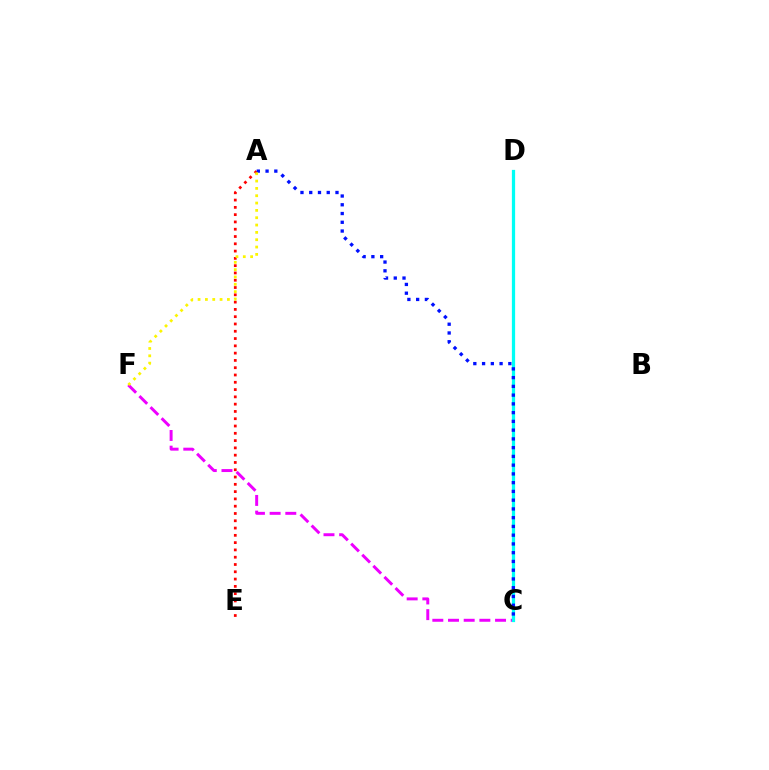{('C', 'F'): [{'color': '#ee00ff', 'line_style': 'dashed', 'thickness': 2.13}], ('A', 'E'): [{'color': '#ff0000', 'line_style': 'dotted', 'thickness': 1.98}], ('C', 'D'): [{'color': '#08ff00', 'line_style': 'solid', 'thickness': 1.82}, {'color': '#00fff6', 'line_style': 'solid', 'thickness': 2.33}], ('A', 'C'): [{'color': '#0010ff', 'line_style': 'dotted', 'thickness': 2.38}], ('A', 'F'): [{'color': '#fcf500', 'line_style': 'dotted', 'thickness': 1.99}]}